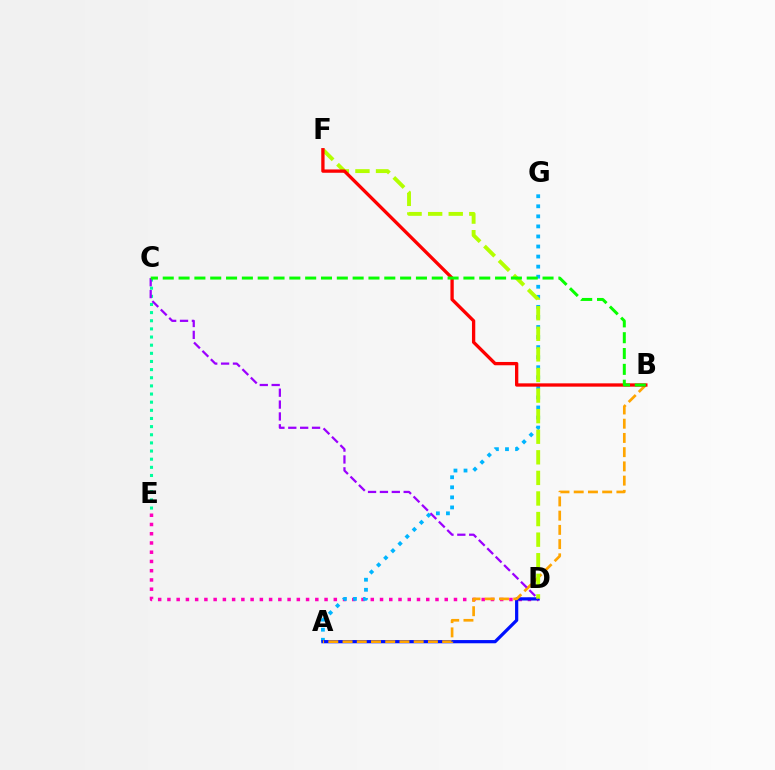{('D', 'E'): [{'color': '#ff00bd', 'line_style': 'dotted', 'thickness': 2.51}], ('A', 'G'): [{'color': '#00b5ff', 'line_style': 'dotted', 'thickness': 2.73}], ('A', 'D'): [{'color': '#0010ff', 'line_style': 'solid', 'thickness': 2.32}], ('A', 'B'): [{'color': '#ffa500', 'line_style': 'dashed', 'thickness': 1.93}], ('C', 'E'): [{'color': '#00ff9d', 'line_style': 'dotted', 'thickness': 2.21}], ('D', 'F'): [{'color': '#b3ff00', 'line_style': 'dashed', 'thickness': 2.8}], ('C', 'D'): [{'color': '#9b00ff', 'line_style': 'dashed', 'thickness': 1.61}], ('B', 'F'): [{'color': '#ff0000', 'line_style': 'solid', 'thickness': 2.38}], ('B', 'C'): [{'color': '#08ff00', 'line_style': 'dashed', 'thickness': 2.15}]}